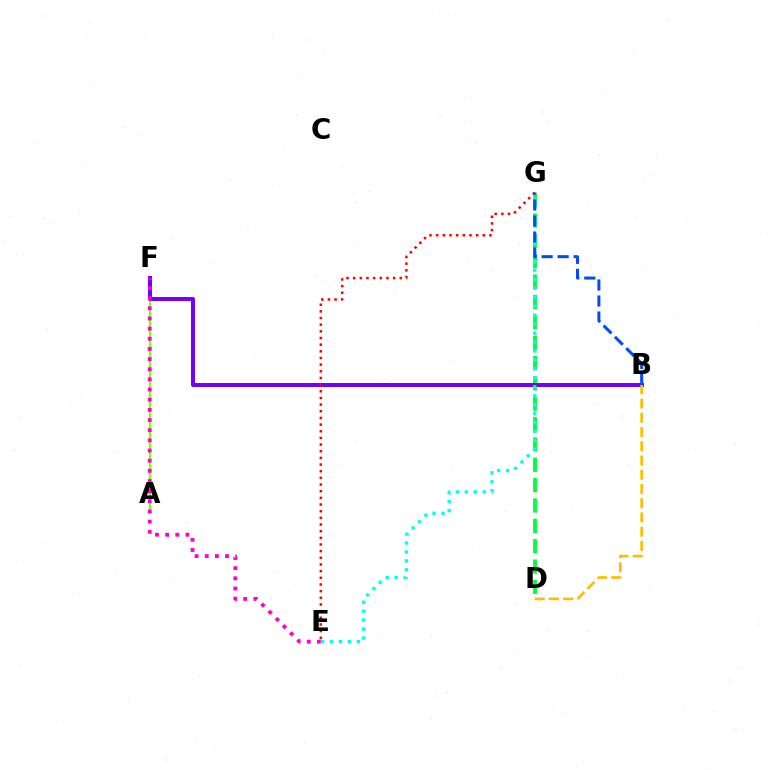{('D', 'G'): [{'color': '#00ff39', 'line_style': 'dashed', 'thickness': 2.77}], ('A', 'F'): [{'color': '#84ff00', 'line_style': 'solid', 'thickness': 1.66}], ('B', 'F'): [{'color': '#7200ff', 'line_style': 'solid', 'thickness': 2.87}], ('E', 'G'): [{'color': '#ff0000', 'line_style': 'dotted', 'thickness': 1.81}, {'color': '#00fff6', 'line_style': 'dotted', 'thickness': 2.43}], ('E', 'F'): [{'color': '#ff00cf', 'line_style': 'dotted', 'thickness': 2.76}], ('B', 'D'): [{'color': '#ffbd00', 'line_style': 'dashed', 'thickness': 1.93}], ('B', 'G'): [{'color': '#004bff', 'line_style': 'dashed', 'thickness': 2.18}]}